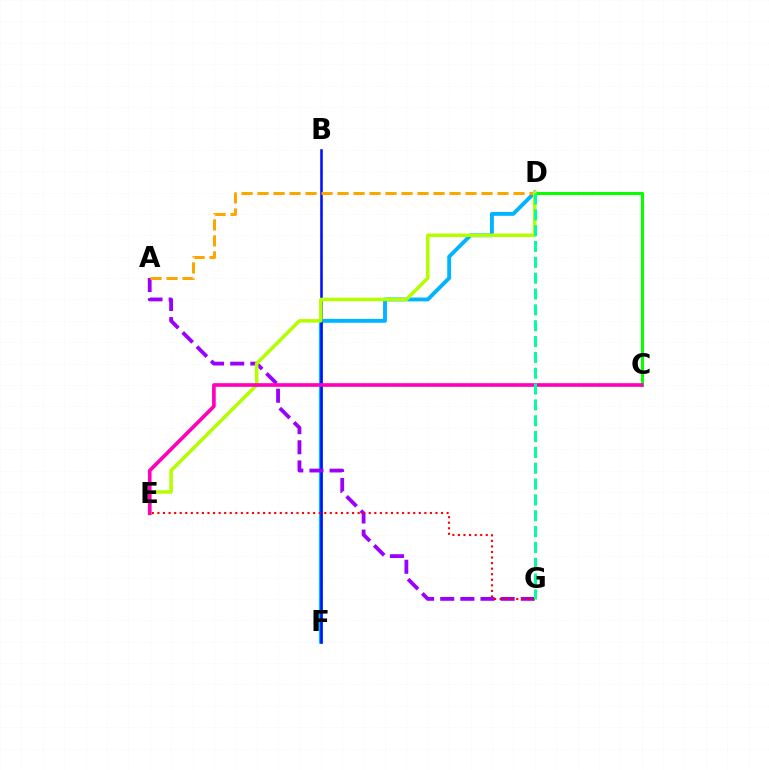{('D', 'F'): [{'color': '#00b5ff', 'line_style': 'solid', 'thickness': 2.79}], ('B', 'F'): [{'color': '#0010ff', 'line_style': 'solid', 'thickness': 1.85}], ('A', 'G'): [{'color': '#9b00ff', 'line_style': 'dashed', 'thickness': 2.74}], ('C', 'D'): [{'color': '#08ff00', 'line_style': 'solid', 'thickness': 2.21}], ('A', 'D'): [{'color': '#ffa500', 'line_style': 'dashed', 'thickness': 2.17}], ('D', 'E'): [{'color': '#b3ff00', 'line_style': 'solid', 'thickness': 2.54}], ('C', 'E'): [{'color': '#ff00bd', 'line_style': 'solid', 'thickness': 2.64}], ('E', 'G'): [{'color': '#ff0000', 'line_style': 'dotted', 'thickness': 1.51}], ('D', 'G'): [{'color': '#00ff9d', 'line_style': 'dashed', 'thickness': 2.15}]}